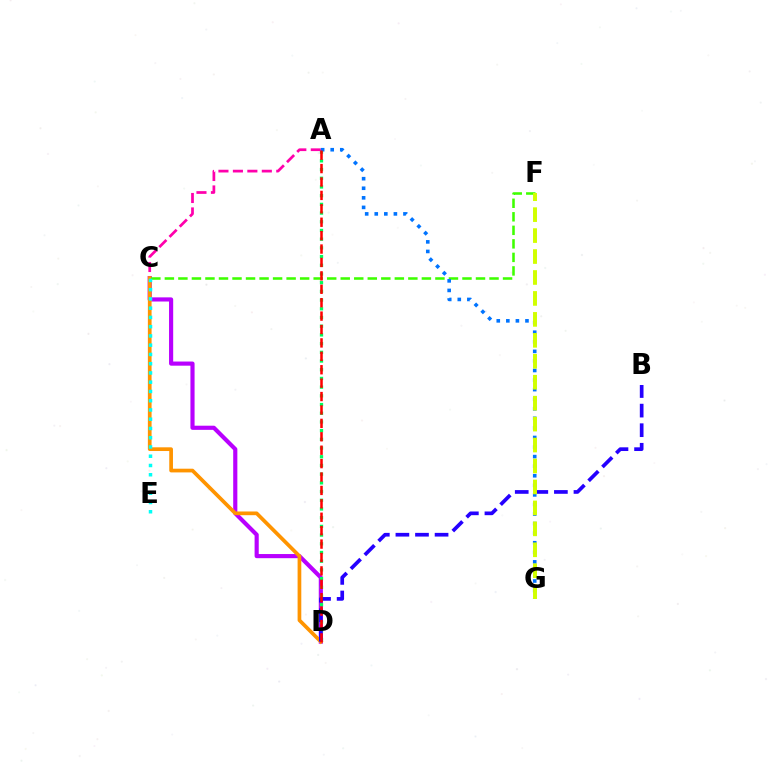{('C', 'D'): [{'color': '#b900ff', 'line_style': 'solid', 'thickness': 2.99}, {'color': '#ff9400', 'line_style': 'solid', 'thickness': 2.67}], ('A', 'D'): [{'color': '#00ff5c', 'line_style': 'dotted', 'thickness': 2.36}, {'color': '#ff0000', 'line_style': 'dashed', 'thickness': 1.82}], ('A', 'C'): [{'color': '#ff00ac', 'line_style': 'dashed', 'thickness': 1.96}], ('B', 'D'): [{'color': '#2500ff', 'line_style': 'dashed', 'thickness': 2.66}], ('C', 'F'): [{'color': '#3dff00', 'line_style': 'dashed', 'thickness': 1.84}], ('A', 'G'): [{'color': '#0074ff', 'line_style': 'dotted', 'thickness': 2.6}], ('C', 'E'): [{'color': '#00fff6', 'line_style': 'dotted', 'thickness': 2.51}], ('F', 'G'): [{'color': '#d1ff00', 'line_style': 'dashed', 'thickness': 2.85}]}